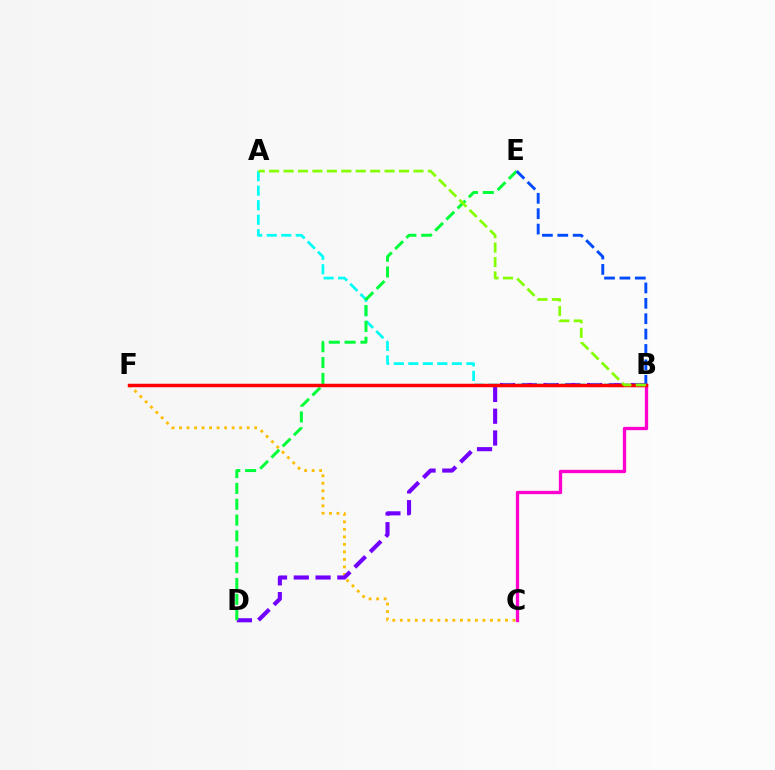{('C', 'F'): [{'color': '#ffbd00', 'line_style': 'dotted', 'thickness': 2.04}], ('B', 'D'): [{'color': '#7200ff', 'line_style': 'dashed', 'thickness': 2.96}], ('A', 'B'): [{'color': '#00fff6', 'line_style': 'dashed', 'thickness': 1.97}, {'color': '#84ff00', 'line_style': 'dashed', 'thickness': 1.96}], ('D', 'E'): [{'color': '#00ff39', 'line_style': 'dashed', 'thickness': 2.15}], ('B', 'E'): [{'color': '#004bff', 'line_style': 'dashed', 'thickness': 2.09}], ('B', 'C'): [{'color': '#ff00cf', 'line_style': 'solid', 'thickness': 2.38}], ('B', 'F'): [{'color': '#ff0000', 'line_style': 'solid', 'thickness': 2.51}]}